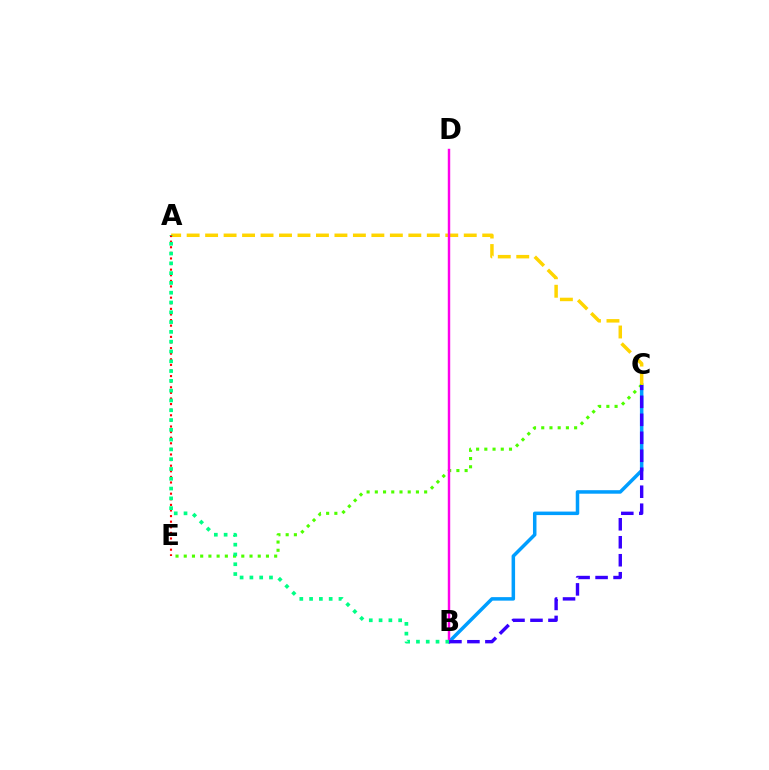{('B', 'C'): [{'color': '#009eff', 'line_style': 'solid', 'thickness': 2.53}, {'color': '#3700ff', 'line_style': 'dashed', 'thickness': 2.44}], ('A', 'C'): [{'color': '#ffd500', 'line_style': 'dashed', 'thickness': 2.51}], ('C', 'E'): [{'color': '#4fff00', 'line_style': 'dotted', 'thickness': 2.23}], ('A', 'E'): [{'color': '#ff0000', 'line_style': 'dotted', 'thickness': 1.52}], ('B', 'D'): [{'color': '#ff00ed', 'line_style': 'solid', 'thickness': 1.75}], ('A', 'B'): [{'color': '#00ff86', 'line_style': 'dotted', 'thickness': 2.66}]}